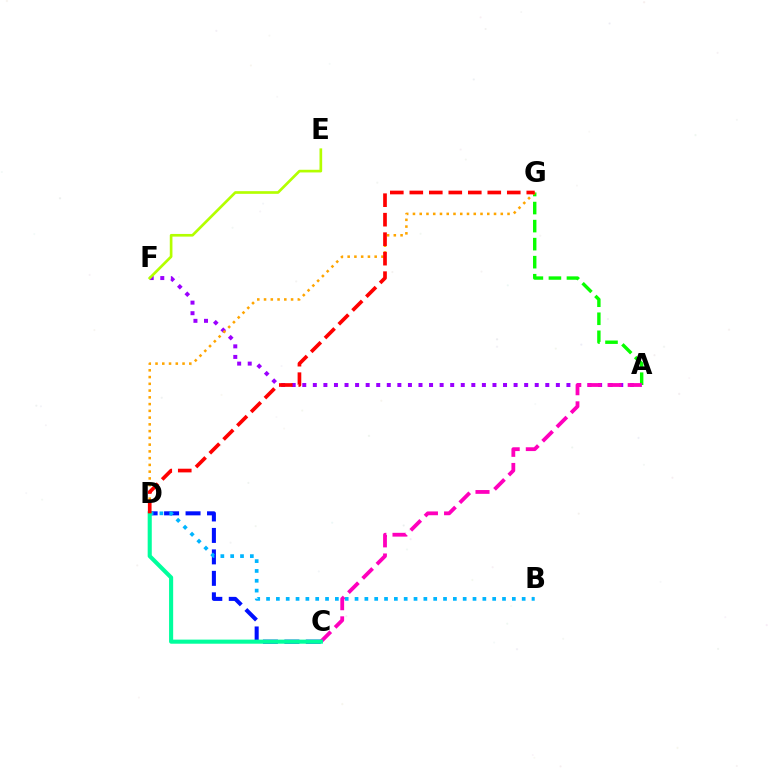{('A', 'G'): [{'color': '#08ff00', 'line_style': 'dashed', 'thickness': 2.45}], ('A', 'F'): [{'color': '#9b00ff', 'line_style': 'dotted', 'thickness': 2.87}], ('E', 'F'): [{'color': '#b3ff00', 'line_style': 'solid', 'thickness': 1.92}], ('C', 'D'): [{'color': '#0010ff', 'line_style': 'dashed', 'thickness': 2.92}, {'color': '#00ff9d', 'line_style': 'solid', 'thickness': 2.95}], ('A', 'C'): [{'color': '#ff00bd', 'line_style': 'dashed', 'thickness': 2.74}], ('D', 'G'): [{'color': '#ffa500', 'line_style': 'dotted', 'thickness': 1.84}, {'color': '#ff0000', 'line_style': 'dashed', 'thickness': 2.65}], ('B', 'D'): [{'color': '#00b5ff', 'line_style': 'dotted', 'thickness': 2.67}]}